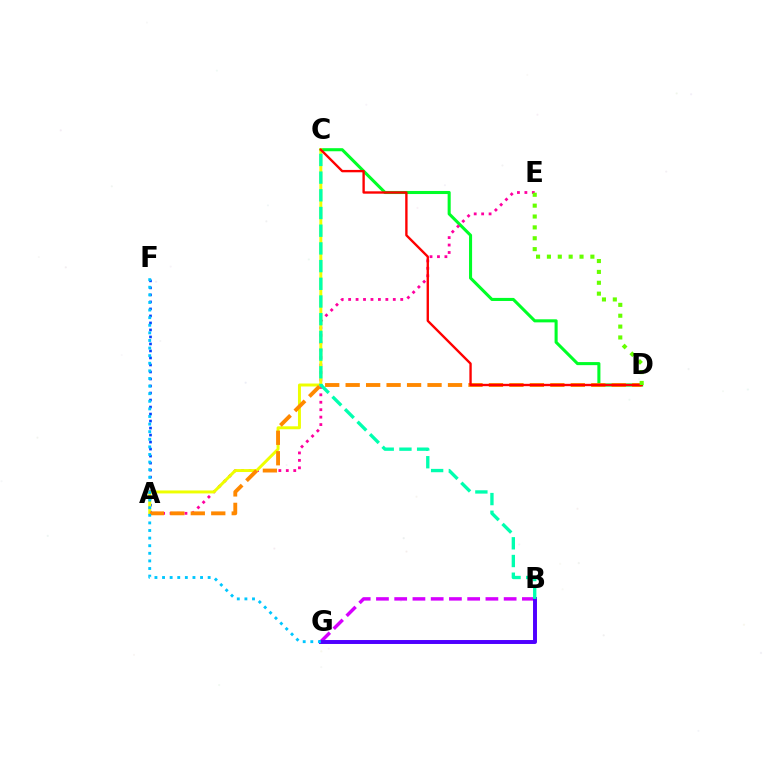{('A', 'F'): [{'color': '#003fff', 'line_style': 'dotted', 'thickness': 1.9}], ('C', 'D'): [{'color': '#00ff27', 'line_style': 'solid', 'thickness': 2.21}, {'color': '#ff0000', 'line_style': 'solid', 'thickness': 1.7}], ('A', 'E'): [{'color': '#ff00a0', 'line_style': 'dotted', 'thickness': 2.02}], ('B', 'G'): [{'color': '#d600ff', 'line_style': 'dashed', 'thickness': 2.48}, {'color': '#4f00ff', 'line_style': 'solid', 'thickness': 2.84}], ('A', 'C'): [{'color': '#eeff00', 'line_style': 'solid', 'thickness': 2.13}], ('A', 'D'): [{'color': '#ff8800', 'line_style': 'dashed', 'thickness': 2.78}], ('F', 'G'): [{'color': '#00c7ff', 'line_style': 'dotted', 'thickness': 2.07}], ('D', 'E'): [{'color': '#66ff00', 'line_style': 'dotted', 'thickness': 2.95}], ('B', 'C'): [{'color': '#00ffaf', 'line_style': 'dashed', 'thickness': 2.4}]}